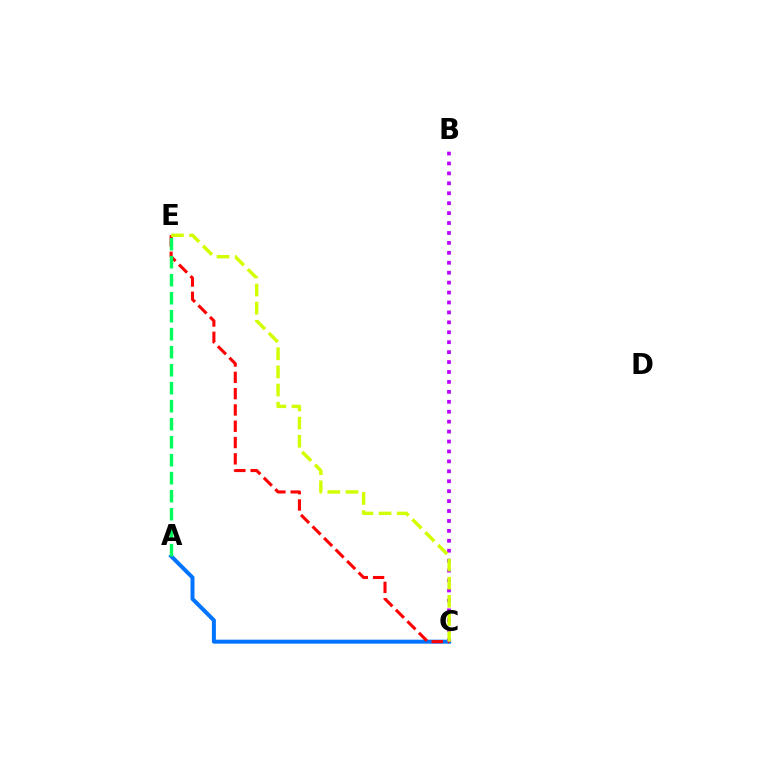{('A', 'C'): [{'color': '#0074ff', 'line_style': 'solid', 'thickness': 2.86}], ('C', 'E'): [{'color': '#ff0000', 'line_style': 'dashed', 'thickness': 2.21}, {'color': '#d1ff00', 'line_style': 'dashed', 'thickness': 2.47}], ('B', 'C'): [{'color': '#b900ff', 'line_style': 'dotted', 'thickness': 2.7}], ('A', 'E'): [{'color': '#00ff5c', 'line_style': 'dashed', 'thickness': 2.45}]}